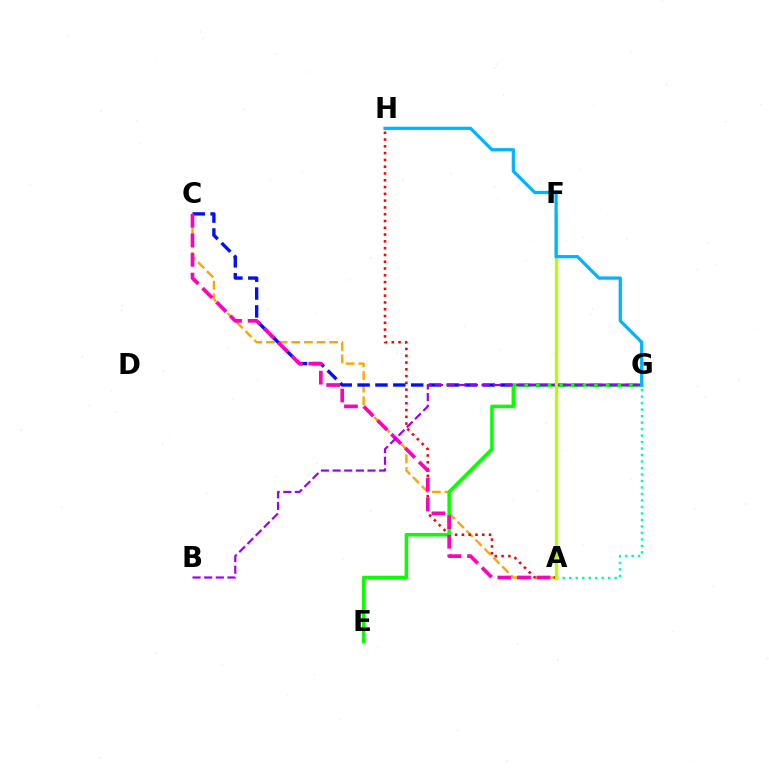{('A', 'C'): [{'color': '#ffa500', 'line_style': 'dashed', 'thickness': 1.72}, {'color': '#ff00bd', 'line_style': 'dashed', 'thickness': 2.66}], ('A', 'H'): [{'color': '#ff0000', 'line_style': 'dotted', 'thickness': 1.84}], ('C', 'G'): [{'color': '#0010ff', 'line_style': 'dashed', 'thickness': 2.43}], ('A', 'G'): [{'color': '#00ff9d', 'line_style': 'dotted', 'thickness': 1.76}], ('E', 'G'): [{'color': '#08ff00', 'line_style': 'solid', 'thickness': 2.54}], ('B', 'G'): [{'color': '#9b00ff', 'line_style': 'dashed', 'thickness': 1.58}], ('A', 'F'): [{'color': '#b3ff00', 'line_style': 'solid', 'thickness': 2.37}], ('G', 'H'): [{'color': '#00b5ff', 'line_style': 'solid', 'thickness': 2.33}]}